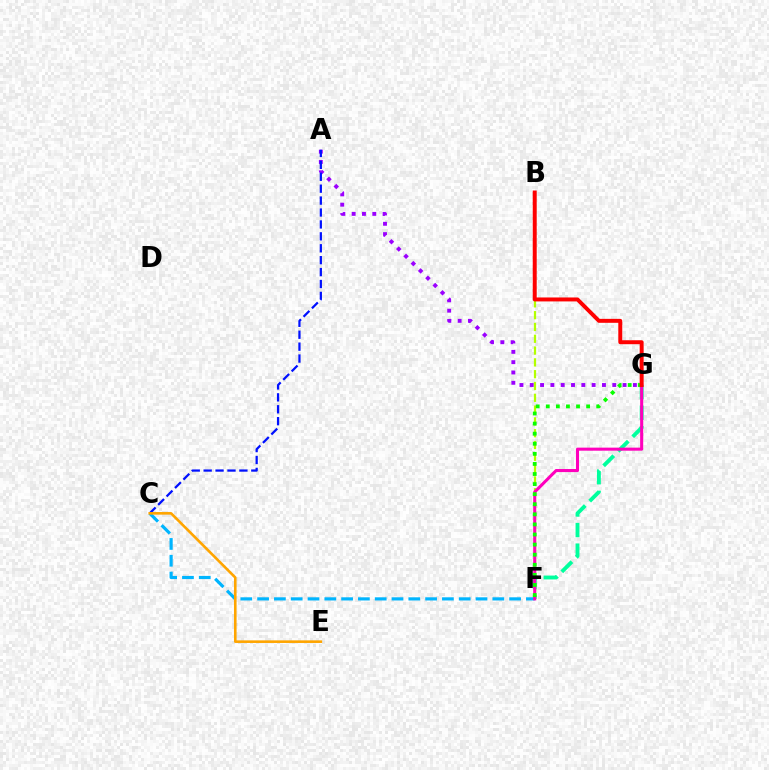{('F', 'G'): [{'color': '#00ff9d', 'line_style': 'dashed', 'thickness': 2.79}, {'color': '#ff00bd', 'line_style': 'solid', 'thickness': 2.2}, {'color': '#08ff00', 'line_style': 'dotted', 'thickness': 2.74}], ('A', 'G'): [{'color': '#9b00ff', 'line_style': 'dotted', 'thickness': 2.8}], ('B', 'F'): [{'color': '#b3ff00', 'line_style': 'dashed', 'thickness': 1.6}], ('A', 'C'): [{'color': '#0010ff', 'line_style': 'dashed', 'thickness': 1.62}], ('C', 'F'): [{'color': '#00b5ff', 'line_style': 'dashed', 'thickness': 2.28}], ('C', 'E'): [{'color': '#ffa500', 'line_style': 'solid', 'thickness': 1.87}], ('B', 'G'): [{'color': '#ff0000', 'line_style': 'solid', 'thickness': 2.84}]}